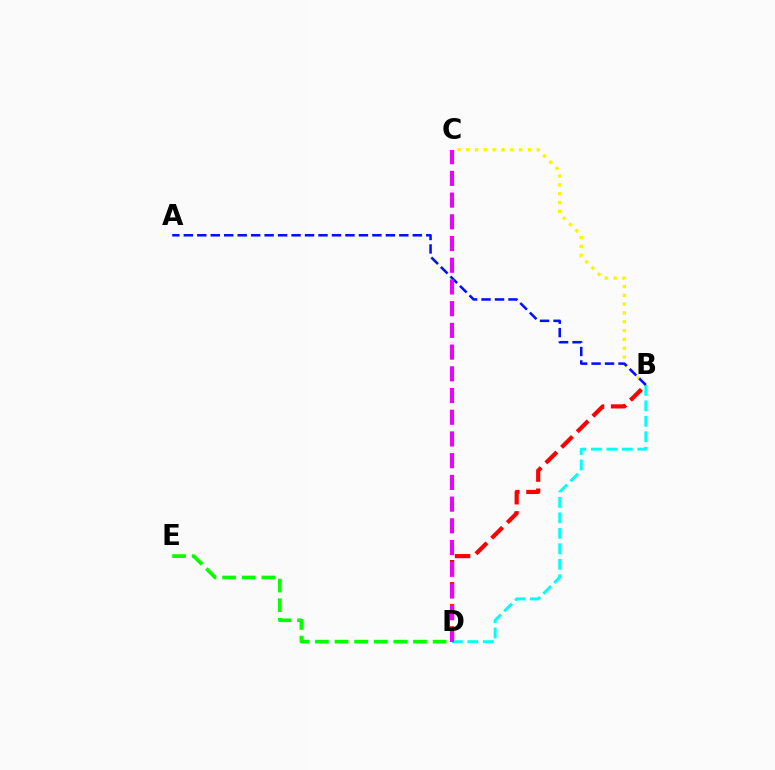{('D', 'E'): [{'color': '#08ff00', 'line_style': 'dashed', 'thickness': 2.67}], ('B', 'D'): [{'color': '#ff0000', 'line_style': 'dashed', 'thickness': 3.0}, {'color': '#00fff6', 'line_style': 'dashed', 'thickness': 2.1}], ('B', 'C'): [{'color': '#fcf500', 'line_style': 'dotted', 'thickness': 2.4}], ('A', 'B'): [{'color': '#0010ff', 'line_style': 'dashed', 'thickness': 1.83}], ('C', 'D'): [{'color': '#ee00ff', 'line_style': 'dashed', 'thickness': 2.95}]}